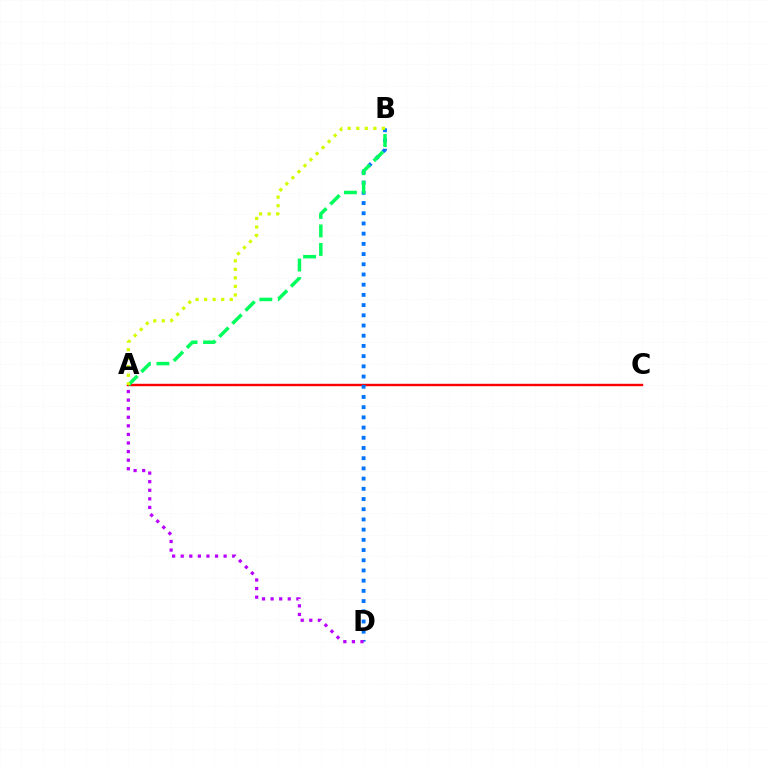{('A', 'C'): [{'color': '#ff0000', 'line_style': 'solid', 'thickness': 1.74}], ('B', 'D'): [{'color': '#0074ff', 'line_style': 'dotted', 'thickness': 2.77}], ('A', 'B'): [{'color': '#00ff5c', 'line_style': 'dashed', 'thickness': 2.51}, {'color': '#d1ff00', 'line_style': 'dotted', 'thickness': 2.32}], ('A', 'D'): [{'color': '#b900ff', 'line_style': 'dotted', 'thickness': 2.33}]}